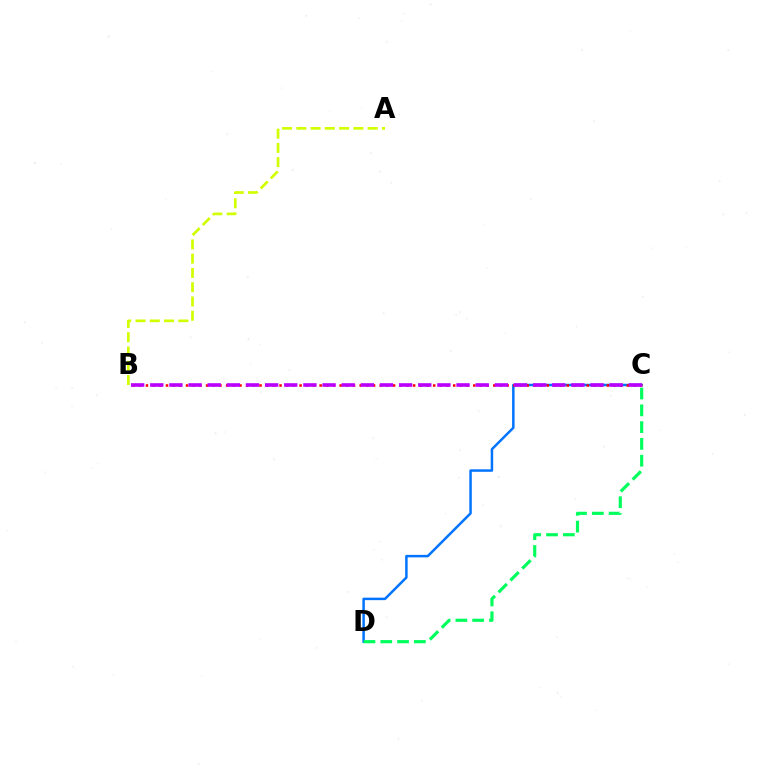{('C', 'D'): [{'color': '#0074ff', 'line_style': 'solid', 'thickness': 1.79}, {'color': '#00ff5c', 'line_style': 'dashed', 'thickness': 2.28}], ('B', 'C'): [{'color': '#ff0000', 'line_style': 'dotted', 'thickness': 1.81}, {'color': '#b900ff', 'line_style': 'dashed', 'thickness': 2.6}], ('A', 'B'): [{'color': '#d1ff00', 'line_style': 'dashed', 'thickness': 1.94}]}